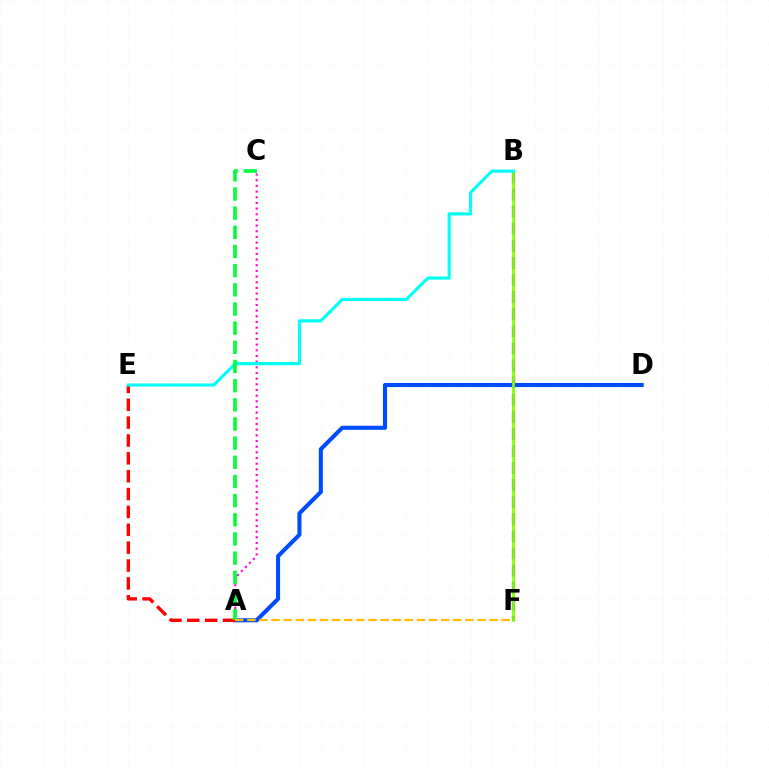{('A', 'D'): [{'color': '#004bff', 'line_style': 'solid', 'thickness': 2.93}], ('A', 'C'): [{'color': '#ff00cf', 'line_style': 'dotted', 'thickness': 1.54}, {'color': '#00ff39', 'line_style': 'dashed', 'thickness': 2.6}], ('A', 'E'): [{'color': '#ff0000', 'line_style': 'dashed', 'thickness': 2.43}], ('B', 'F'): [{'color': '#7200ff', 'line_style': 'dashed', 'thickness': 2.32}, {'color': '#84ff00', 'line_style': 'solid', 'thickness': 1.95}], ('B', 'E'): [{'color': '#00fff6', 'line_style': 'solid', 'thickness': 2.25}], ('A', 'F'): [{'color': '#ffbd00', 'line_style': 'dashed', 'thickness': 1.65}]}